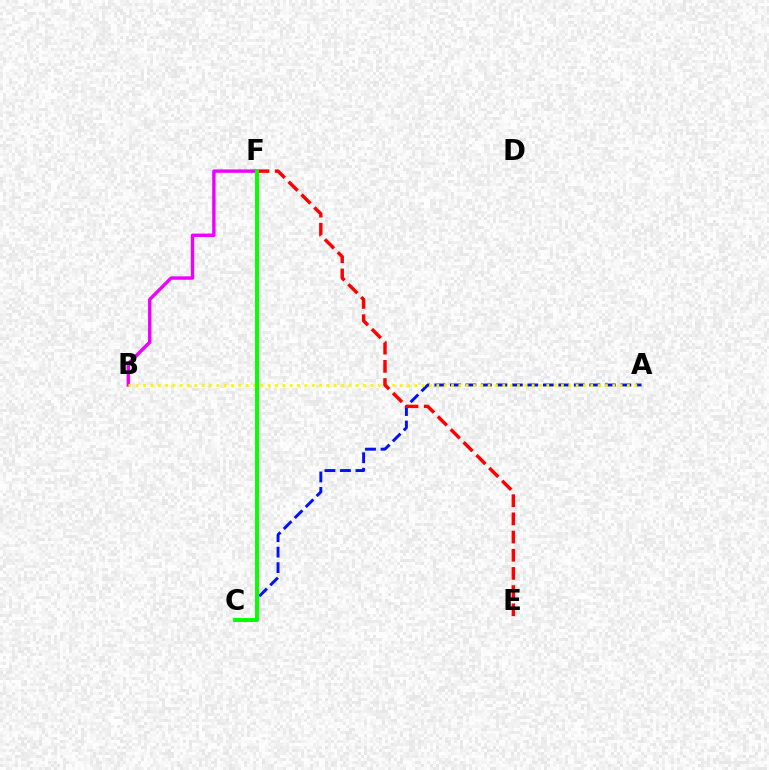{('B', 'F'): [{'color': '#ee00ff', 'line_style': 'solid', 'thickness': 2.44}], ('A', 'C'): [{'color': '#0010ff', 'line_style': 'dashed', 'thickness': 2.1}], ('A', 'B'): [{'color': '#fcf500', 'line_style': 'dotted', 'thickness': 1.99}], ('C', 'F'): [{'color': '#00fff6', 'line_style': 'solid', 'thickness': 1.73}, {'color': '#08ff00', 'line_style': 'solid', 'thickness': 2.83}], ('E', 'F'): [{'color': '#ff0000', 'line_style': 'dashed', 'thickness': 2.47}]}